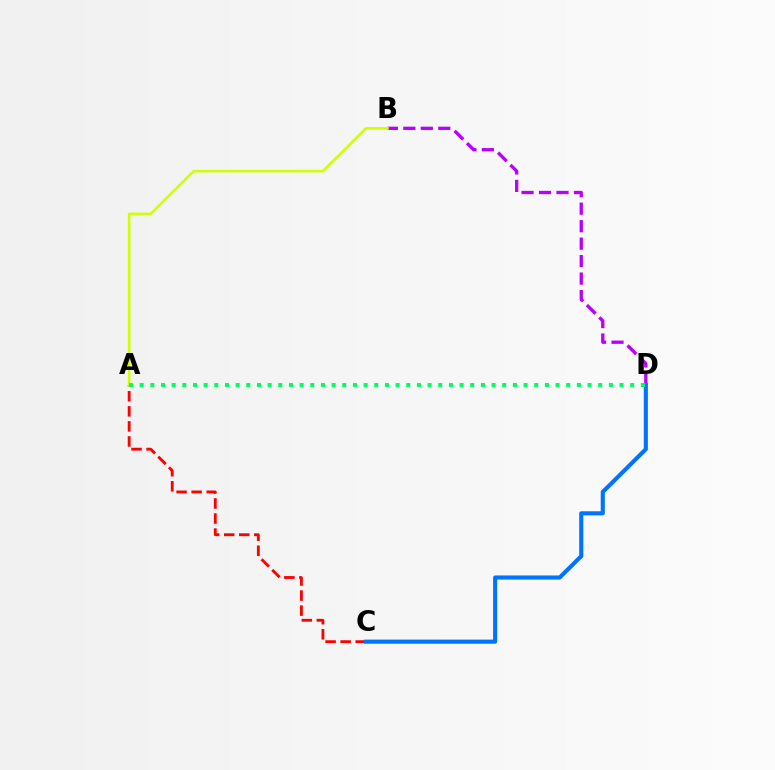{('A', 'C'): [{'color': '#ff0000', 'line_style': 'dashed', 'thickness': 2.05}], ('B', 'D'): [{'color': '#b900ff', 'line_style': 'dashed', 'thickness': 2.37}], ('C', 'D'): [{'color': '#0074ff', 'line_style': 'solid', 'thickness': 2.95}], ('A', 'B'): [{'color': '#d1ff00', 'line_style': 'solid', 'thickness': 1.84}], ('A', 'D'): [{'color': '#00ff5c', 'line_style': 'dotted', 'thickness': 2.9}]}